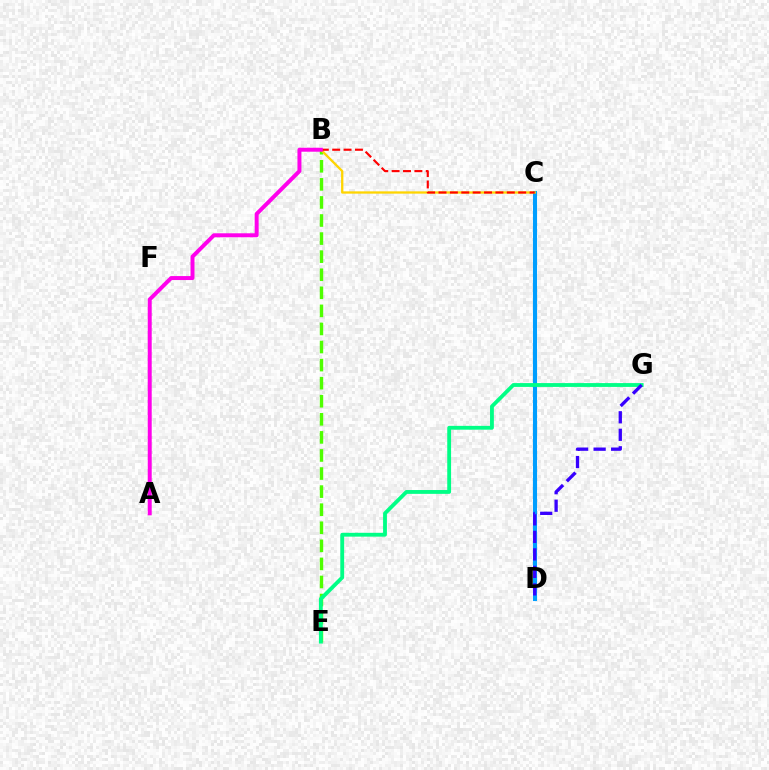{('C', 'D'): [{'color': '#009eff', 'line_style': 'solid', 'thickness': 2.93}], ('B', 'E'): [{'color': '#4fff00', 'line_style': 'dashed', 'thickness': 2.46}], ('B', 'C'): [{'color': '#ffd500', 'line_style': 'solid', 'thickness': 1.65}, {'color': '#ff0000', 'line_style': 'dashed', 'thickness': 1.55}], ('E', 'G'): [{'color': '#00ff86', 'line_style': 'solid', 'thickness': 2.76}], ('A', 'B'): [{'color': '#ff00ed', 'line_style': 'solid', 'thickness': 2.86}], ('D', 'G'): [{'color': '#3700ff', 'line_style': 'dashed', 'thickness': 2.38}]}